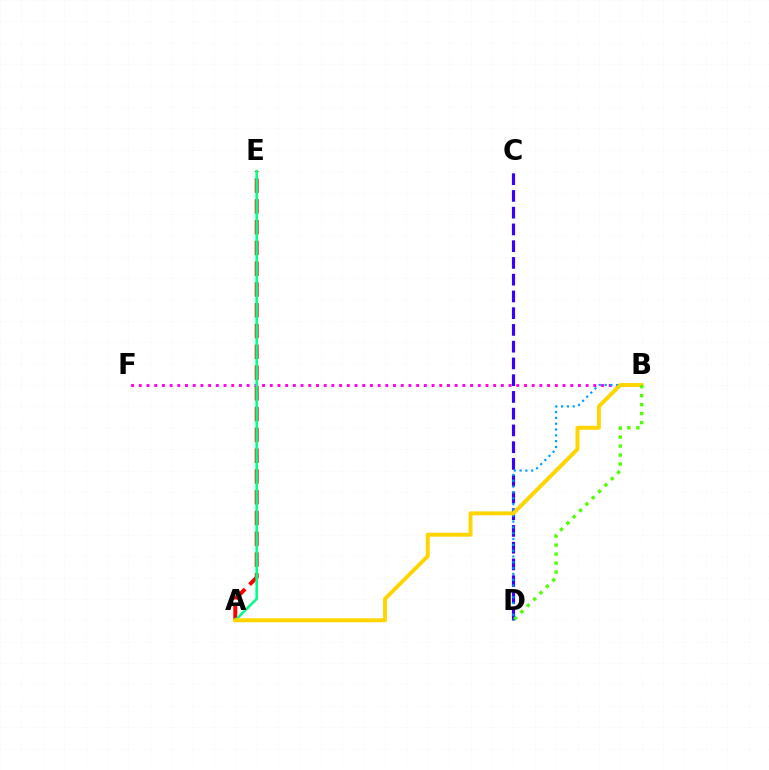{('B', 'F'): [{'color': '#ff00ed', 'line_style': 'dotted', 'thickness': 2.09}], ('A', 'E'): [{'color': '#ff0000', 'line_style': 'dashed', 'thickness': 2.82}, {'color': '#00ff86', 'line_style': 'solid', 'thickness': 1.84}], ('C', 'D'): [{'color': '#3700ff', 'line_style': 'dashed', 'thickness': 2.28}], ('B', 'D'): [{'color': '#009eff', 'line_style': 'dotted', 'thickness': 1.58}, {'color': '#4fff00', 'line_style': 'dotted', 'thickness': 2.44}], ('A', 'B'): [{'color': '#ffd500', 'line_style': 'solid', 'thickness': 2.83}]}